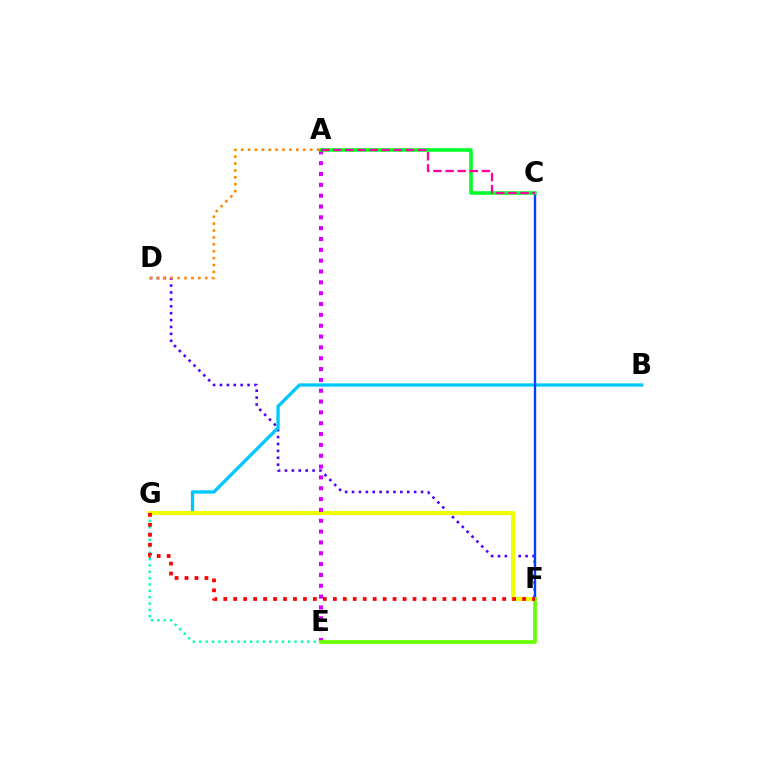{('D', 'F'): [{'color': '#4f00ff', 'line_style': 'dotted', 'thickness': 1.88}], ('B', 'G'): [{'color': '#00c7ff', 'line_style': 'solid', 'thickness': 2.37}], ('F', 'G'): [{'color': '#eeff00', 'line_style': 'solid', 'thickness': 2.93}, {'color': '#ff0000', 'line_style': 'dotted', 'thickness': 2.71}], ('C', 'F'): [{'color': '#003fff', 'line_style': 'solid', 'thickness': 1.71}], ('E', 'G'): [{'color': '#00ffaf', 'line_style': 'dotted', 'thickness': 1.73}], ('A', 'E'): [{'color': '#d600ff', 'line_style': 'dotted', 'thickness': 2.94}], ('E', 'F'): [{'color': '#66ff00', 'line_style': 'solid', 'thickness': 2.64}], ('A', 'C'): [{'color': '#00ff27', 'line_style': 'solid', 'thickness': 2.56}, {'color': '#ff00a0', 'line_style': 'dashed', 'thickness': 1.65}], ('A', 'D'): [{'color': '#ff8800', 'line_style': 'dotted', 'thickness': 1.87}]}